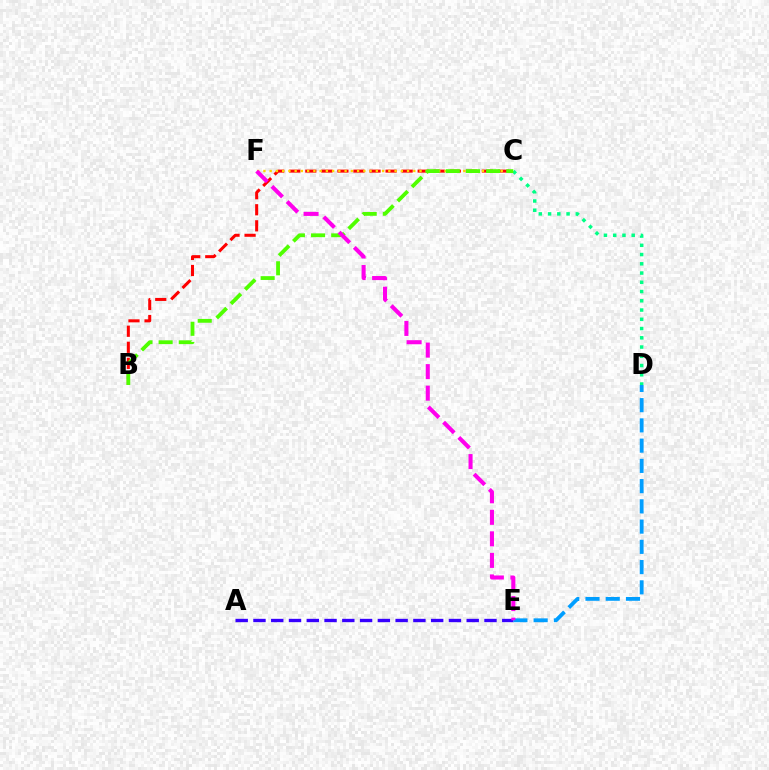{('B', 'C'): [{'color': '#ff0000', 'line_style': 'dashed', 'thickness': 2.18}, {'color': '#4fff00', 'line_style': 'dashed', 'thickness': 2.74}], ('A', 'E'): [{'color': '#3700ff', 'line_style': 'dashed', 'thickness': 2.41}], ('C', 'F'): [{'color': '#ffd500', 'line_style': 'dotted', 'thickness': 1.7}], ('C', 'D'): [{'color': '#00ff86', 'line_style': 'dotted', 'thickness': 2.51}], ('D', 'E'): [{'color': '#009eff', 'line_style': 'dashed', 'thickness': 2.75}], ('E', 'F'): [{'color': '#ff00ed', 'line_style': 'dashed', 'thickness': 2.93}]}